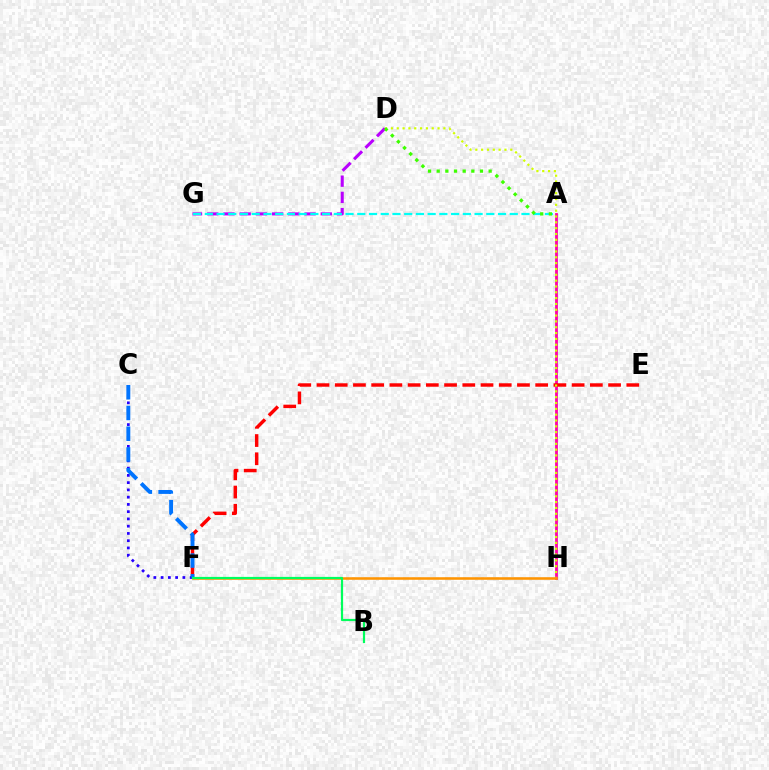{('A', 'H'): [{'color': '#ff00ac', 'line_style': 'solid', 'thickness': 2.02}], ('D', 'G'): [{'color': '#b900ff', 'line_style': 'dashed', 'thickness': 2.2}], ('E', 'F'): [{'color': '#ff0000', 'line_style': 'dashed', 'thickness': 2.48}], ('D', 'H'): [{'color': '#d1ff00', 'line_style': 'dotted', 'thickness': 1.58}], ('A', 'G'): [{'color': '#00fff6', 'line_style': 'dashed', 'thickness': 1.59}], ('C', 'F'): [{'color': '#2500ff', 'line_style': 'dotted', 'thickness': 1.97}, {'color': '#0074ff', 'line_style': 'dashed', 'thickness': 2.82}], ('F', 'H'): [{'color': '#ff9400', 'line_style': 'solid', 'thickness': 1.84}], ('A', 'D'): [{'color': '#3dff00', 'line_style': 'dotted', 'thickness': 2.35}], ('B', 'F'): [{'color': '#00ff5c', 'line_style': 'solid', 'thickness': 1.59}]}